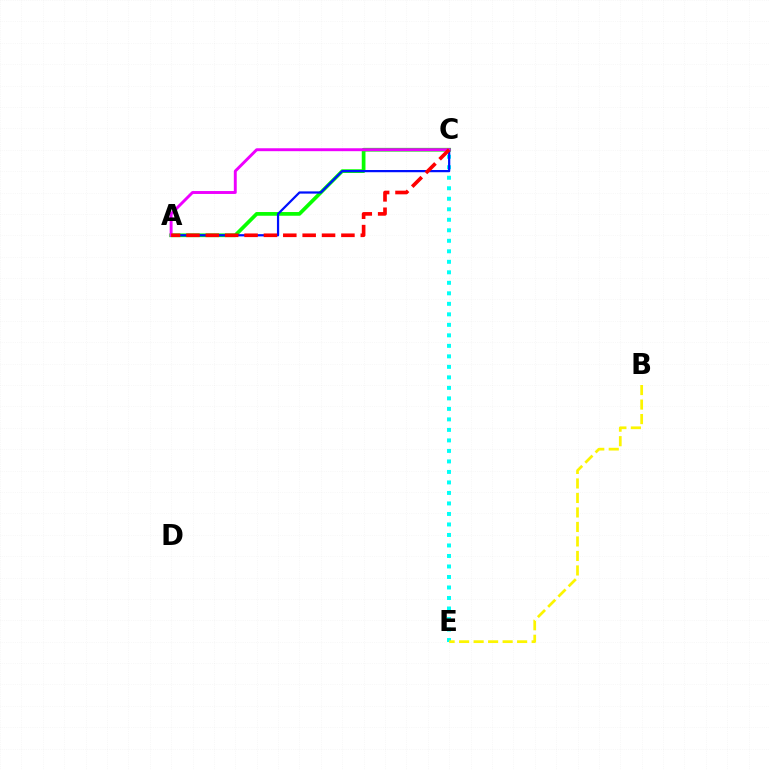{('A', 'C'): [{'color': '#08ff00', 'line_style': 'solid', 'thickness': 2.67}, {'color': '#0010ff', 'line_style': 'solid', 'thickness': 1.6}, {'color': '#ee00ff', 'line_style': 'solid', 'thickness': 2.1}, {'color': '#ff0000', 'line_style': 'dashed', 'thickness': 2.63}], ('C', 'E'): [{'color': '#00fff6', 'line_style': 'dotted', 'thickness': 2.85}], ('B', 'E'): [{'color': '#fcf500', 'line_style': 'dashed', 'thickness': 1.97}]}